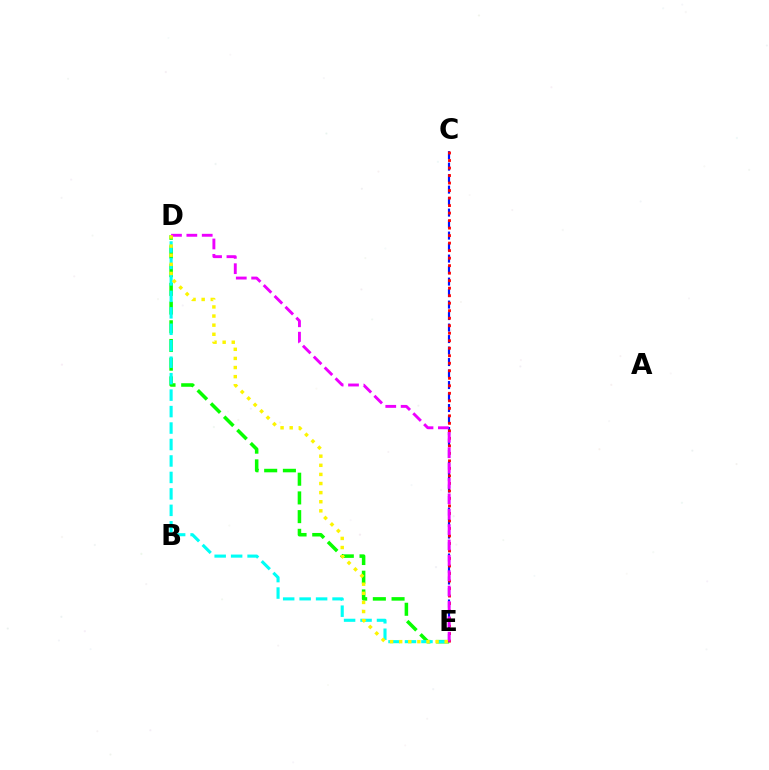{('D', 'E'): [{'color': '#08ff00', 'line_style': 'dashed', 'thickness': 2.54}, {'color': '#00fff6', 'line_style': 'dashed', 'thickness': 2.24}, {'color': '#ee00ff', 'line_style': 'dashed', 'thickness': 2.09}, {'color': '#fcf500', 'line_style': 'dotted', 'thickness': 2.47}], ('C', 'E'): [{'color': '#0010ff', 'line_style': 'dashed', 'thickness': 1.56}, {'color': '#ff0000', 'line_style': 'dotted', 'thickness': 2.04}]}